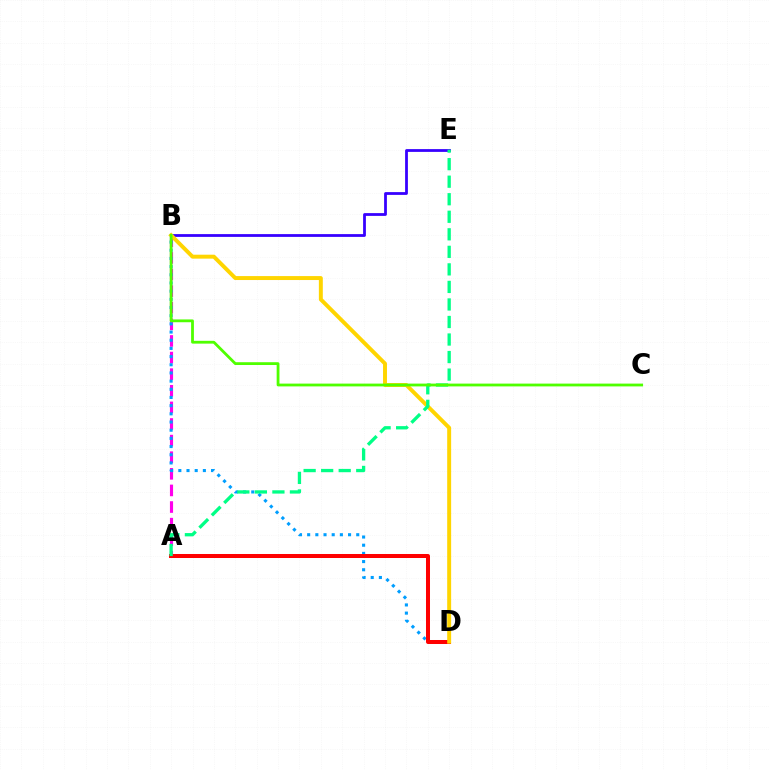{('B', 'E'): [{'color': '#3700ff', 'line_style': 'solid', 'thickness': 2.0}], ('A', 'B'): [{'color': '#ff00ed', 'line_style': 'dashed', 'thickness': 2.26}], ('B', 'D'): [{'color': '#009eff', 'line_style': 'dotted', 'thickness': 2.22}, {'color': '#ffd500', 'line_style': 'solid', 'thickness': 2.84}], ('A', 'D'): [{'color': '#ff0000', 'line_style': 'solid', 'thickness': 2.88}], ('A', 'E'): [{'color': '#00ff86', 'line_style': 'dashed', 'thickness': 2.38}], ('B', 'C'): [{'color': '#4fff00', 'line_style': 'solid', 'thickness': 2.02}]}